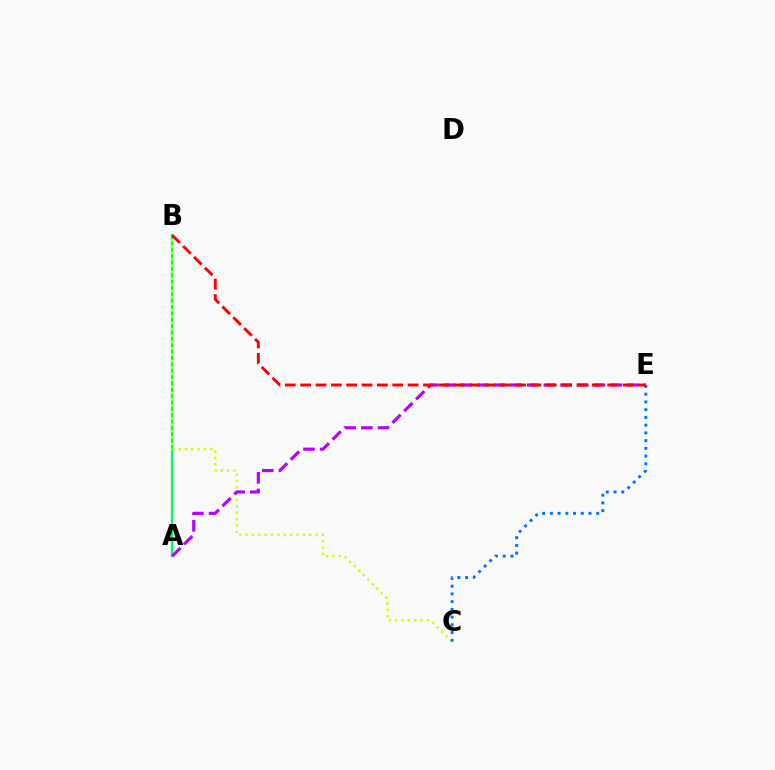{('A', 'B'): [{'color': '#00ff5c', 'line_style': 'solid', 'thickness': 1.68}], ('B', 'C'): [{'color': '#d1ff00', 'line_style': 'dotted', 'thickness': 1.73}], ('C', 'E'): [{'color': '#0074ff', 'line_style': 'dotted', 'thickness': 2.1}], ('A', 'E'): [{'color': '#b900ff', 'line_style': 'dashed', 'thickness': 2.27}], ('B', 'E'): [{'color': '#ff0000', 'line_style': 'dashed', 'thickness': 2.09}]}